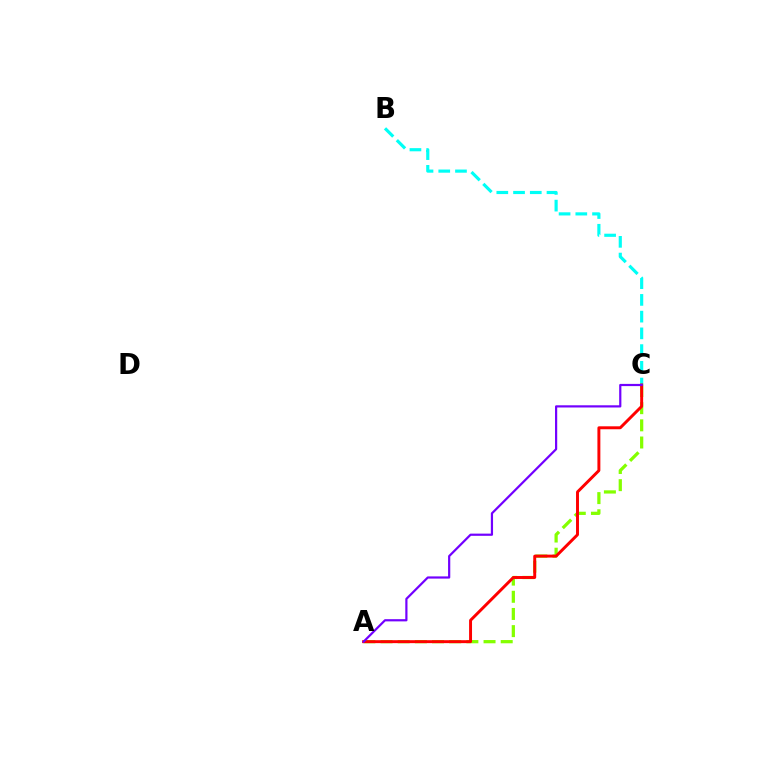{('B', 'C'): [{'color': '#00fff6', 'line_style': 'dashed', 'thickness': 2.27}], ('A', 'C'): [{'color': '#84ff00', 'line_style': 'dashed', 'thickness': 2.33}, {'color': '#ff0000', 'line_style': 'solid', 'thickness': 2.12}, {'color': '#7200ff', 'line_style': 'solid', 'thickness': 1.59}]}